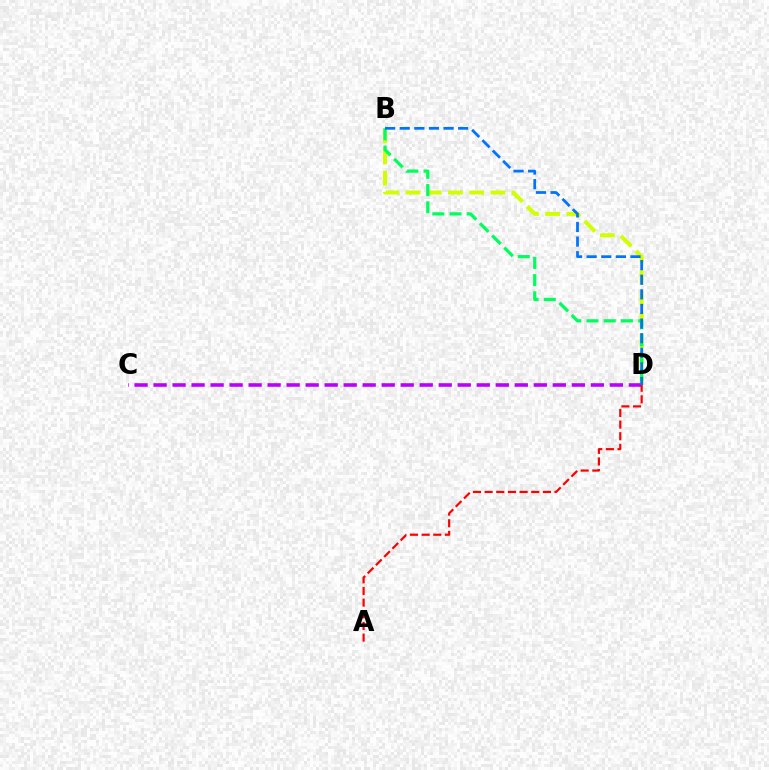{('B', 'D'): [{'color': '#d1ff00', 'line_style': 'dashed', 'thickness': 2.88}, {'color': '#00ff5c', 'line_style': 'dashed', 'thickness': 2.34}, {'color': '#0074ff', 'line_style': 'dashed', 'thickness': 1.99}], ('C', 'D'): [{'color': '#b900ff', 'line_style': 'dashed', 'thickness': 2.58}], ('A', 'D'): [{'color': '#ff0000', 'line_style': 'dashed', 'thickness': 1.58}]}